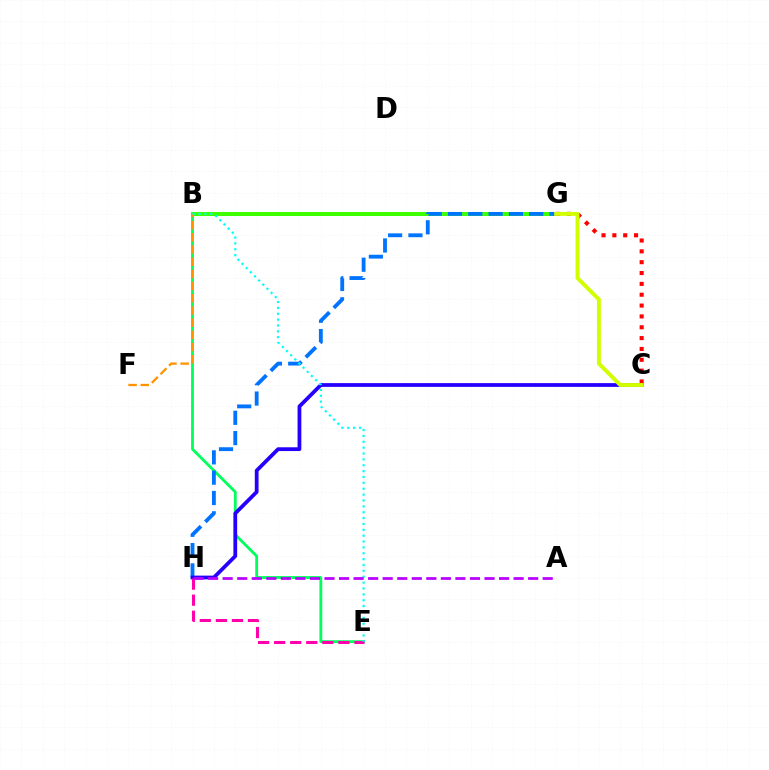{('B', 'E'): [{'color': '#00ff5c', 'line_style': 'solid', 'thickness': 2.02}, {'color': '#00fff6', 'line_style': 'dotted', 'thickness': 1.59}], ('B', 'G'): [{'color': '#3dff00', 'line_style': 'solid', 'thickness': 2.88}], ('G', 'H'): [{'color': '#0074ff', 'line_style': 'dashed', 'thickness': 2.76}], ('C', 'H'): [{'color': '#2500ff', 'line_style': 'solid', 'thickness': 2.71}], ('C', 'G'): [{'color': '#ff0000', 'line_style': 'dotted', 'thickness': 2.95}, {'color': '#d1ff00', 'line_style': 'solid', 'thickness': 2.81}], ('E', 'H'): [{'color': '#ff00ac', 'line_style': 'dashed', 'thickness': 2.18}], ('B', 'F'): [{'color': '#ff9400', 'line_style': 'dashed', 'thickness': 1.66}], ('A', 'H'): [{'color': '#b900ff', 'line_style': 'dashed', 'thickness': 1.98}]}